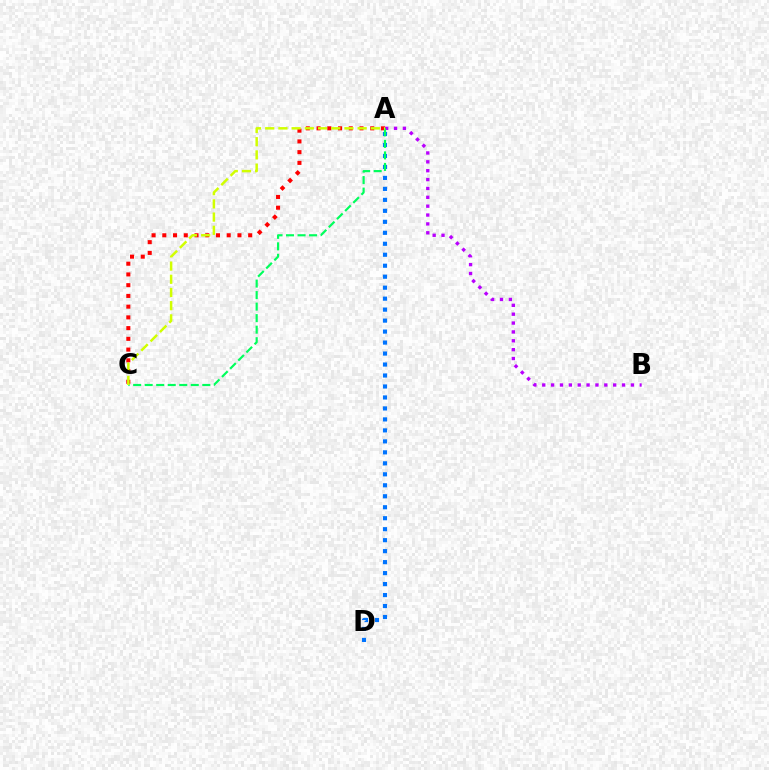{('A', 'D'): [{'color': '#0074ff', 'line_style': 'dotted', 'thickness': 2.98}], ('A', 'B'): [{'color': '#b900ff', 'line_style': 'dotted', 'thickness': 2.41}], ('A', 'C'): [{'color': '#ff0000', 'line_style': 'dotted', 'thickness': 2.92}, {'color': '#00ff5c', 'line_style': 'dashed', 'thickness': 1.57}, {'color': '#d1ff00', 'line_style': 'dashed', 'thickness': 1.79}]}